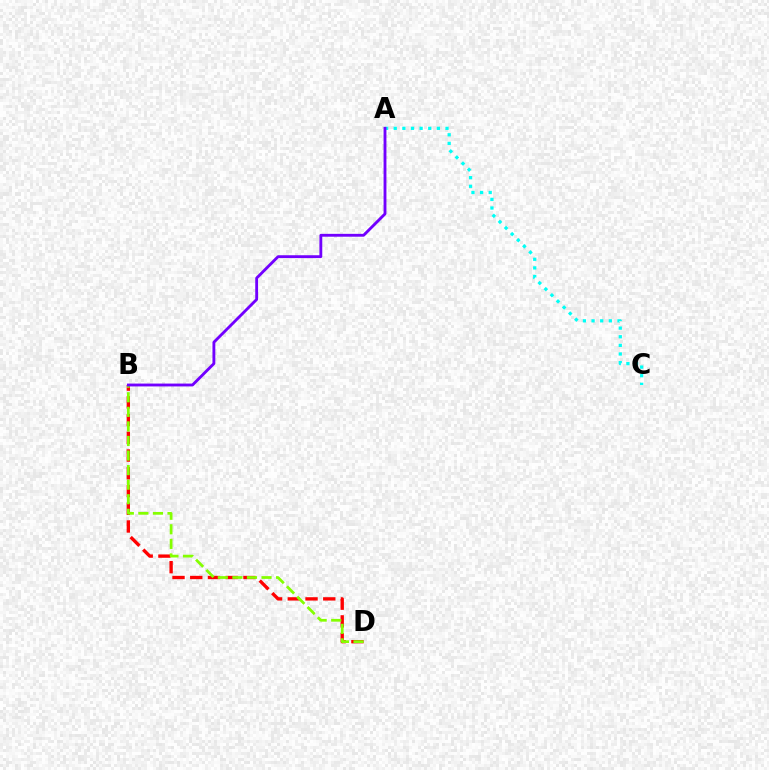{('A', 'C'): [{'color': '#00fff6', 'line_style': 'dotted', 'thickness': 2.34}], ('B', 'D'): [{'color': '#ff0000', 'line_style': 'dashed', 'thickness': 2.41}, {'color': '#84ff00', 'line_style': 'dashed', 'thickness': 1.98}], ('A', 'B'): [{'color': '#7200ff', 'line_style': 'solid', 'thickness': 2.06}]}